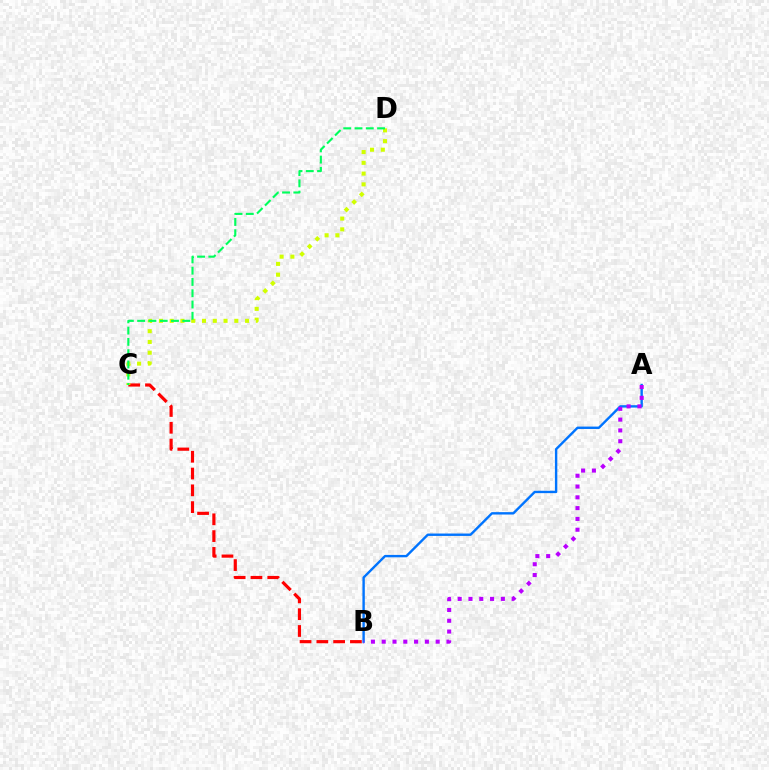{('B', 'C'): [{'color': '#ff0000', 'line_style': 'dashed', 'thickness': 2.28}], ('C', 'D'): [{'color': '#d1ff00', 'line_style': 'dotted', 'thickness': 2.93}, {'color': '#00ff5c', 'line_style': 'dashed', 'thickness': 1.53}], ('A', 'B'): [{'color': '#0074ff', 'line_style': 'solid', 'thickness': 1.72}, {'color': '#b900ff', 'line_style': 'dotted', 'thickness': 2.93}]}